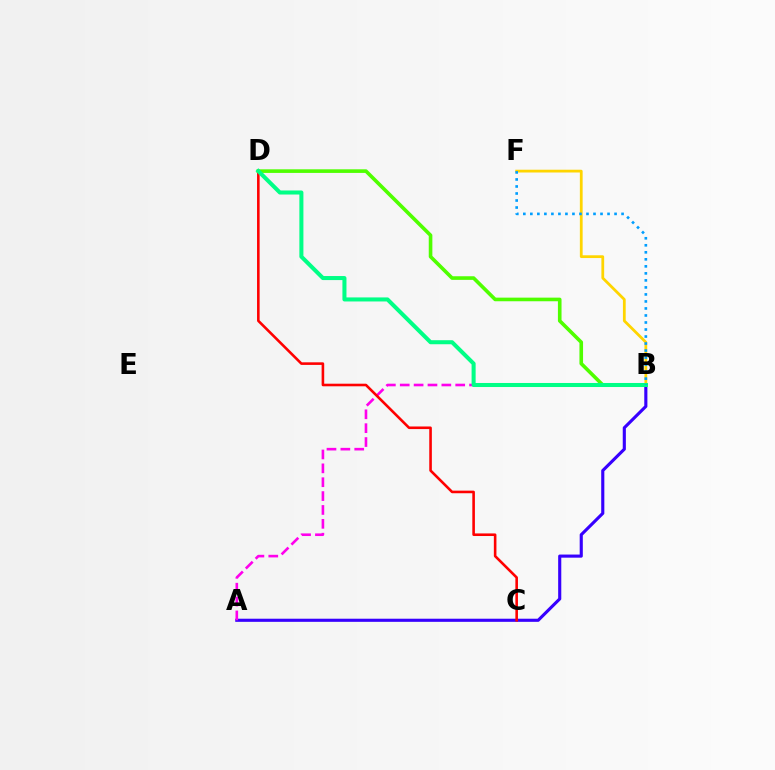{('A', 'B'): [{'color': '#3700ff', 'line_style': 'solid', 'thickness': 2.25}, {'color': '#ff00ed', 'line_style': 'dashed', 'thickness': 1.88}], ('B', 'F'): [{'color': '#ffd500', 'line_style': 'solid', 'thickness': 1.99}, {'color': '#009eff', 'line_style': 'dotted', 'thickness': 1.91}], ('B', 'D'): [{'color': '#4fff00', 'line_style': 'solid', 'thickness': 2.6}, {'color': '#00ff86', 'line_style': 'solid', 'thickness': 2.91}], ('C', 'D'): [{'color': '#ff0000', 'line_style': 'solid', 'thickness': 1.87}]}